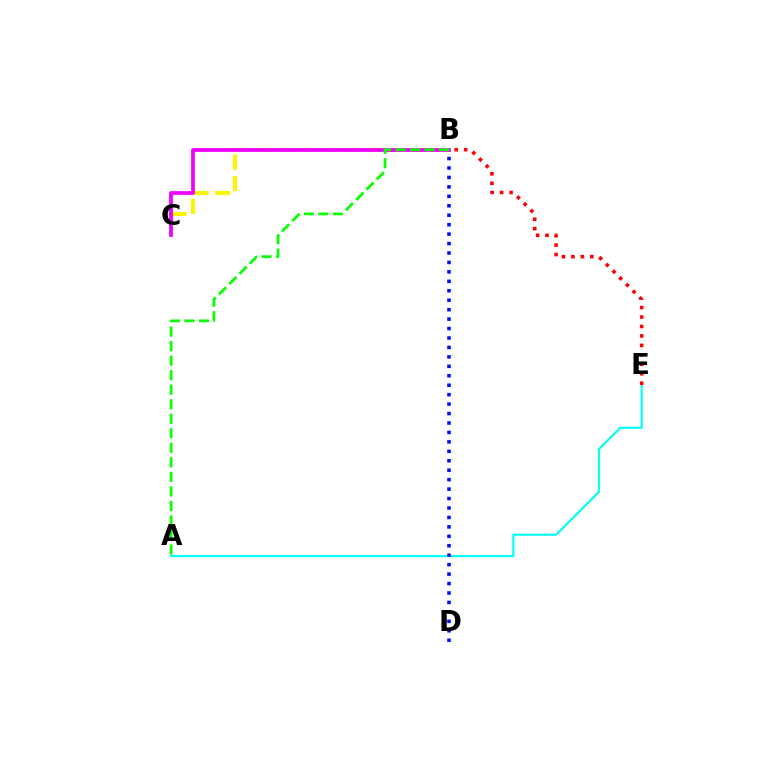{('B', 'C'): [{'color': '#fcf500', 'line_style': 'dashed', 'thickness': 2.93}, {'color': '#ee00ff', 'line_style': 'solid', 'thickness': 2.7}], ('A', 'E'): [{'color': '#00fff6', 'line_style': 'solid', 'thickness': 1.52}], ('B', 'D'): [{'color': '#0010ff', 'line_style': 'dotted', 'thickness': 2.57}], ('B', 'E'): [{'color': '#ff0000', 'line_style': 'dotted', 'thickness': 2.57}], ('A', 'B'): [{'color': '#08ff00', 'line_style': 'dashed', 'thickness': 1.97}]}